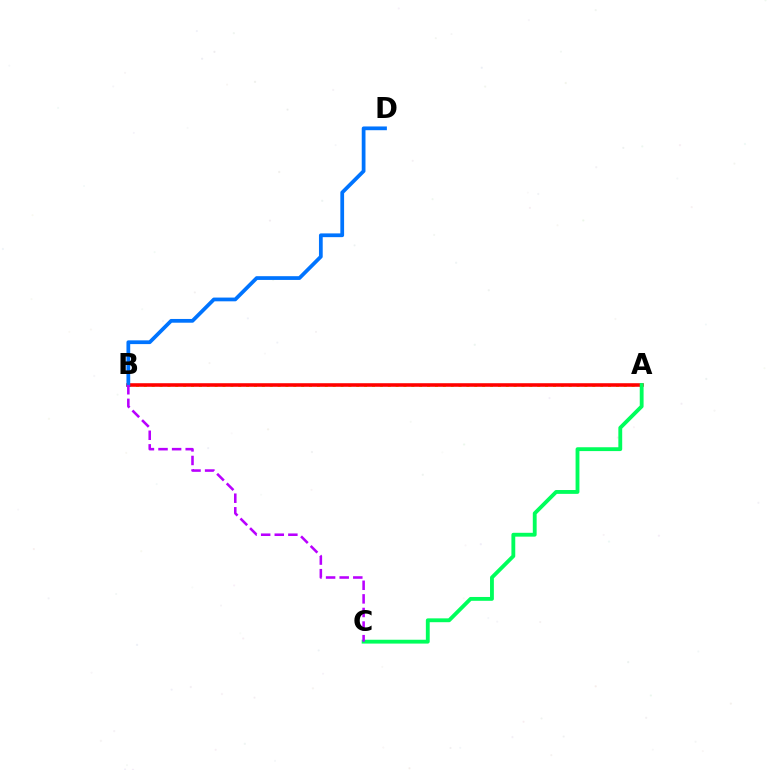{('A', 'B'): [{'color': '#d1ff00', 'line_style': 'dotted', 'thickness': 2.14}, {'color': '#ff0000', 'line_style': 'solid', 'thickness': 2.57}], ('A', 'C'): [{'color': '#00ff5c', 'line_style': 'solid', 'thickness': 2.77}], ('B', 'D'): [{'color': '#0074ff', 'line_style': 'solid', 'thickness': 2.7}], ('B', 'C'): [{'color': '#b900ff', 'line_style': 'dashed', 'thickness': 1.85}]}